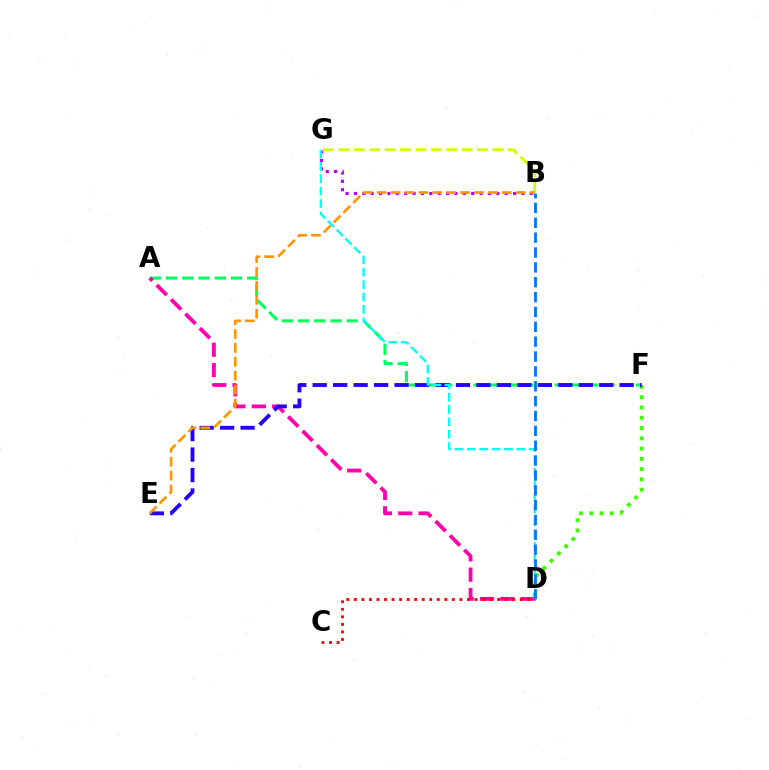{('D', 'F'): [{'color': '#3dff00', 'line_style': 'dotted', 'thickness': 2.79}], ('A', 'F'): [{'color': '#00ff5c', 'line_style': 'dashed', 'thickness': 2.2}], ('A', 'D'): [{'color': '#ff00ac', 'line_style': 'dashed', 'thickness': 2.76}], ('E', 'F'): [{'color': '#2500ff', 'line_style': 'dashed', 'thickness': 2.78}], ('B', 'G'): [{'color': '#b900ff', 'line_style': 'dotted', 'thickness': 2.28}, {'color': '#d1ff00', 'line_style': 'dashed', 'thickness': 2.09}], ('D', 'G'): [{'color': '#00fff6', 'line_style': 'dashed', 'thickness': 1.68}], ('C', 'D'): [{'color': '#ff0000', 'line_style': 'dotted', 'thickness': 2.05}], ('B', 'E'): [{'color': '#ff9400', 'line_style': 'dashed', 'thickness': 1.89}], ('B', 'D'): [{'color': '#0074ff', 'line_style': 'dashed', 'thickness': 2.02}]}